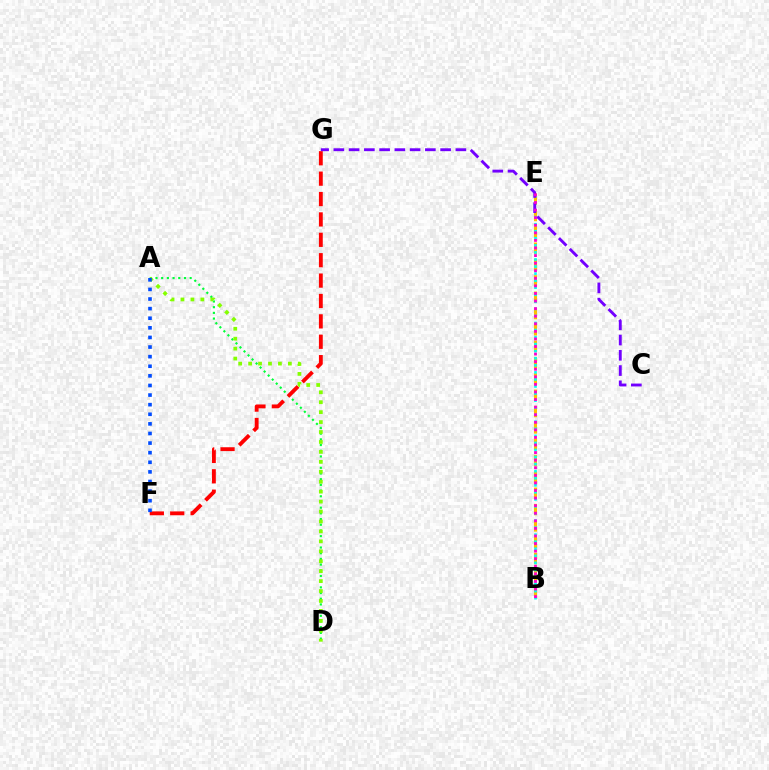{('A', 'D'): [{'color': '#00ff39', 'line_style': 'dotted', 'thickness': 1.55}, {'color': '#84ff00', 'line_style': 'dotted', 'thickness': 2.7}], ('B', 'E'): [{'color': '#ffbd00', 'line_style': 'dashed', 'thickness': 2.22}, {'color': '#00fff6', 'line_style': 'dotted', 'thickness': 1.92}, {'color': '#ff00cf', 'line_style': 'dotted', 'thickness': 2.06}], ('F', 'G'): [{'color': '#ff0000', 'line_style': 'dashed', 'thickness': 2.77}], ('C', 'G'): [{'color': '#7200ff', 'line_style': 'dashed', 'thickness': 2.07}], ('A', 'F'): [{'color': '#004bff', 'line_style': 'dotted', 'thickness': 2.61}]}